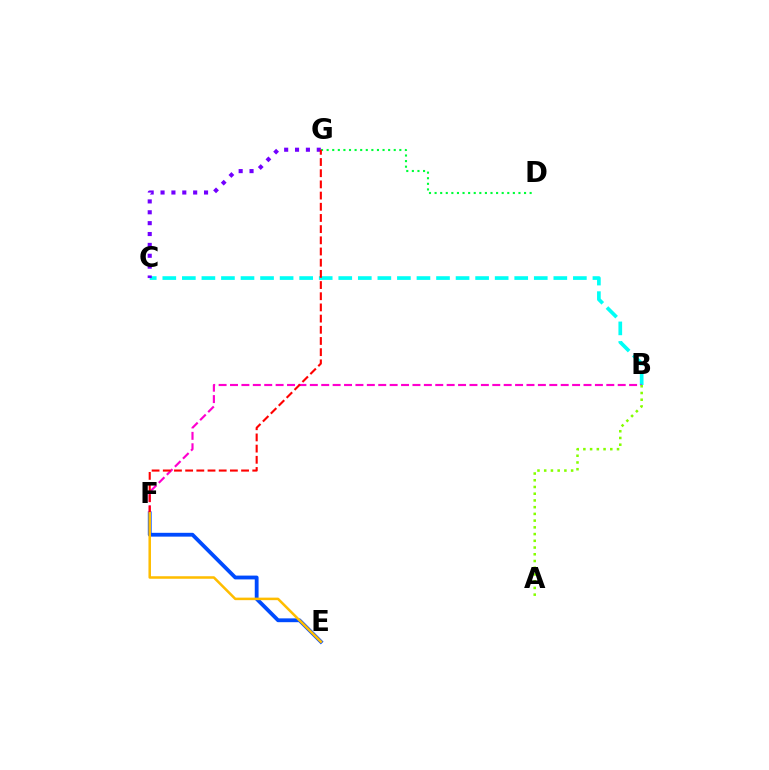{('E', 'F'): [{'color': '#004bff', 'line_style': 'solid', 'thickness': 2.75}, {'color': '#ffbd00', 'line_style': 'solid', 'thickness': 1.82}], ('B', 'C'): [{'color': '#00fff6', 'line_style': 'dashed', 'thickness': 2.66}], ('C', 'G'): [{'color': '#7200ff', 'line_style': 'dotted', 'thickness': 2.95}], ('D', 'G'): [{'color': '#00ff39', 'line_style': 'dotted', 'thickness': 1.52}], ('B', 'F'): [{'color': '#ff00cf', 'line_style': 'dashed', 'thickness': 1.55}], ('F', 'G'): [{'color': '#ff0000', 'line_style': 'dashed', 'thickness': 1.52}], ('A', 'B'): [{'color': '#84ff00', 'line_style': 'dotted', 'thickness': 1.83}]}